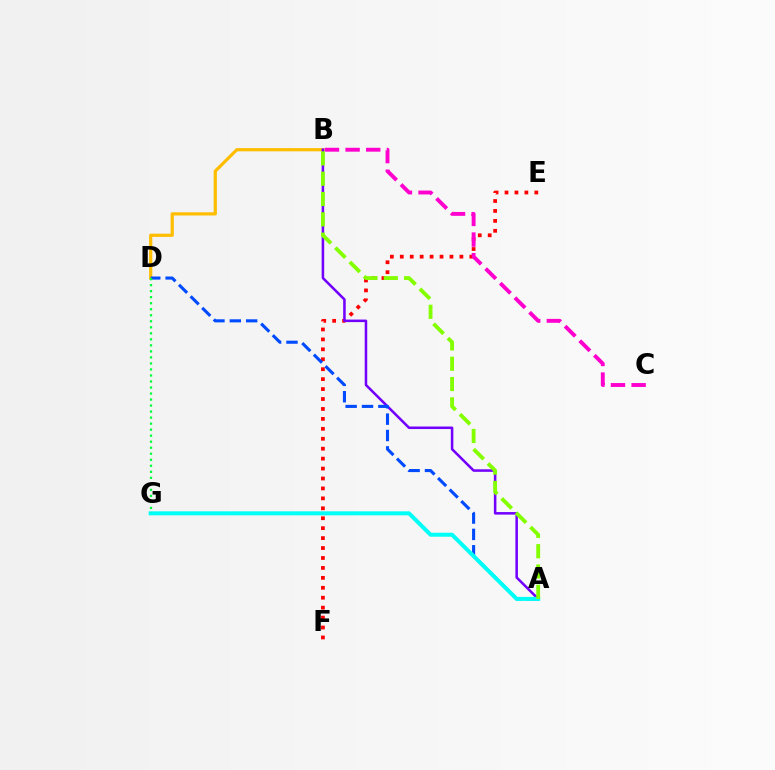{('E', 'F'): [{'color': '#ff0000', 'line_style': 'dotted', 'thickness': 2.7}], ('B', 'D'): [{'color': '#ffbd00', 'line_style': 'solid', 'thickness': 2.3}], ('B', 'C'): [{'color': '#ff00cf', 'line_style': 'dashed', 'thickness': 2.8}], ('A', 'B'): [{'color': '#7200ff', 'line_style': 'solid', 'thickness': 1.83}, {'color': '#84ff00', 'line_style': 'dashed', 'thickness': 2.76}], ('A', 'D'): [{'color': '#004bff', 'line_style': 'dashed', 'thickness': 2.22}], ('A', 'G'): [{'color': '#00fff6', 'line_style': 'solid', 'thickness': 2.88}], ('D', 'G'): [{'color': '#00ff39', 'line_style': 'dotted', 'thickness': 1.64}]}